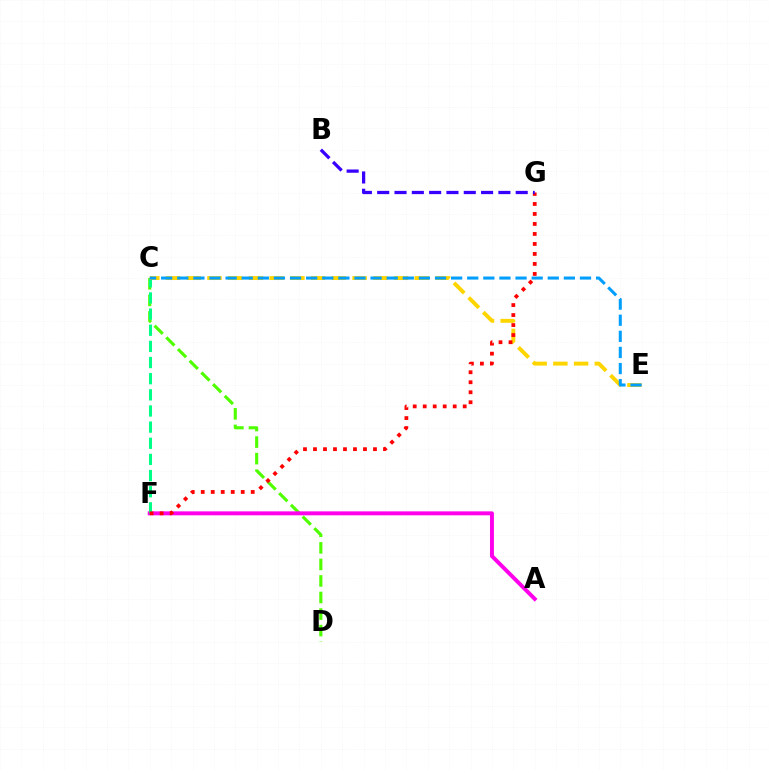{('C', 'D'): [{'color': '#4fff00', 'line_style': 'dashed', 'thickness': 2.25}], ('A', 'F'): [{'color': '#ff00ed', 'line_style': 'solid', 'thickness': 2.84}], ('C', 'F'): [{'color': '#00ff86', 'line_style': 'dashed', 'thickness': 2.19}], ('C', 'E'): [{'color': '#ffd500', 'line_style': 'dashed', 'thickness': 2.82}, {'color': '#009eff', 'line_style': 'dashed', 'thickness': 2.19}], ('F', 'G'): [{'color': '#ff0000', 'line_style': 'dotted', 'thickness': 2.72}], ('B', 'G'): [{'color': '#3700ff', 'line_style': 'dashed', 'thickness': 2.35}]}